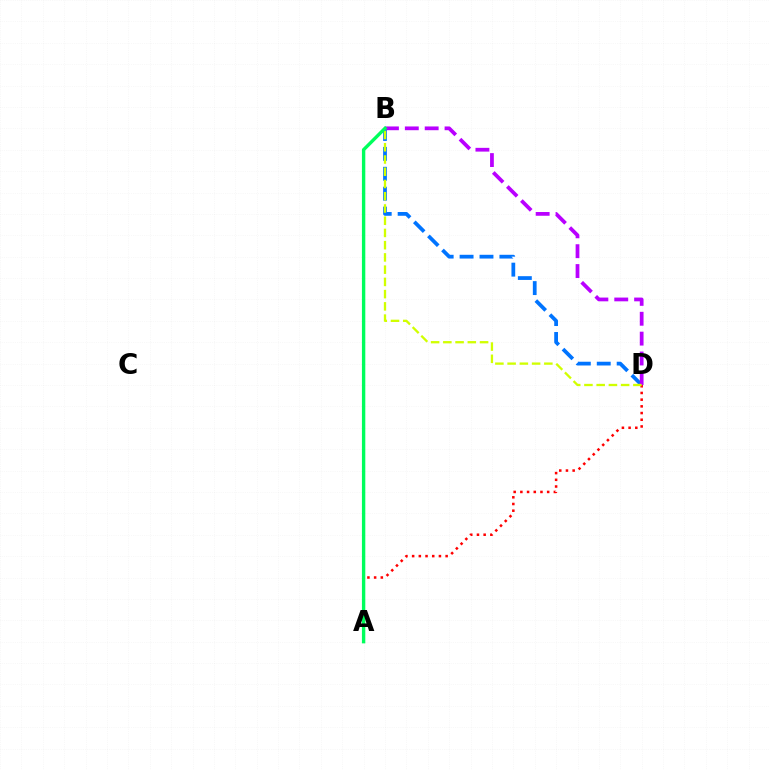{('B', 'D'): [{'color': '#0074ff', 'line_style': 'dashed', 'thickness': 2.71}, {'color': '#b900ff', 'line_style': 'dashed', 'thickness': 2.7}, {'color': '#d1ff00', 'line_style': 'dashed', 'thickness': 1.66}], ('A', 'D'): [{'color': '#ff0000', 'line_style': 'dotted', 'thickness': 1.82}], ('A', 'B'): [{'color': '#00ff5c', 'line_style': 'solid', 'thickness': 2.43}]}